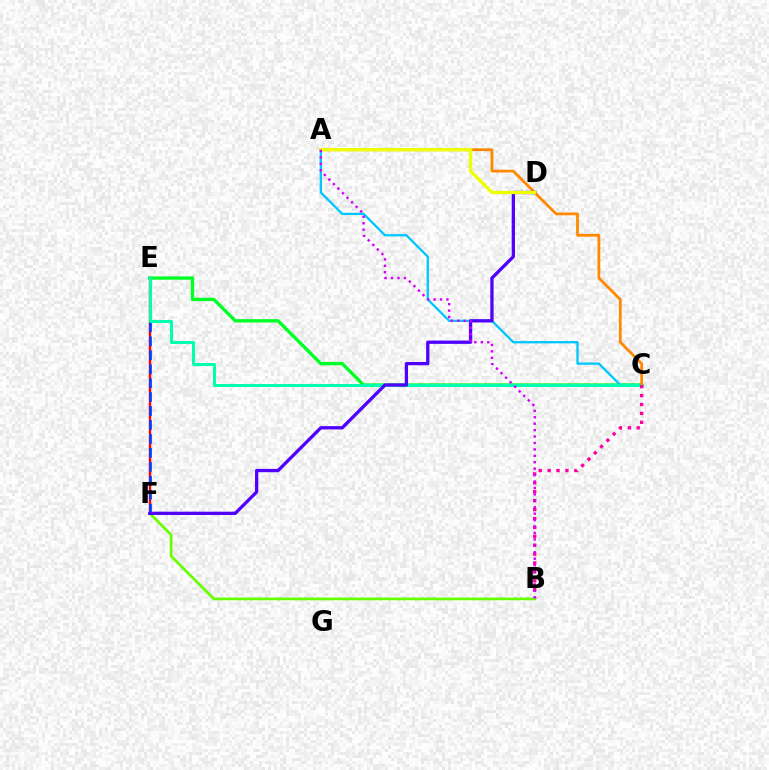{('E', 'F'): [{'color': '#ff0000', 'line_style': 'solid', 'thickness': 1.72}, {'color': '#003fff', 'line_style': 'dashed', 'thickness': 1.89}], ('C', 'E'): [{'color': '#00ff27', 'line_style': 'solid', 'thickness': 2.41}, {'color': '#00ffaf', 'line_style': 'solid', 'thickness': 2.17}], ('A', 'C'): [{'color': '#00c7ff', 'line_style': 'solid', 'thickness': 1.66}, {'color': '#ff8800', 'line_style': 'solid', 'thickness': 1.99}], ('B', 'C'): [{'color': '#ff00a0', 'line_style': 'dotted', 'thickness': 2.42}], ('B', 'F'): [{'color': '#66ff00', 'line_style': 'solid', 'thickness': 1.96}], ('D', 'F'): [{'color': '#4f00ff', 'line_style': 'solid', 'thickness': 2.37}], ('A', 'D'): [{'color': '#eeff00', 'line_style': 'solid', 'thickness': 2.37}], ('A', 'B'): [{'color': '#d600ff', 'line_style': 'dotted', 'thickness': 1.75}]}